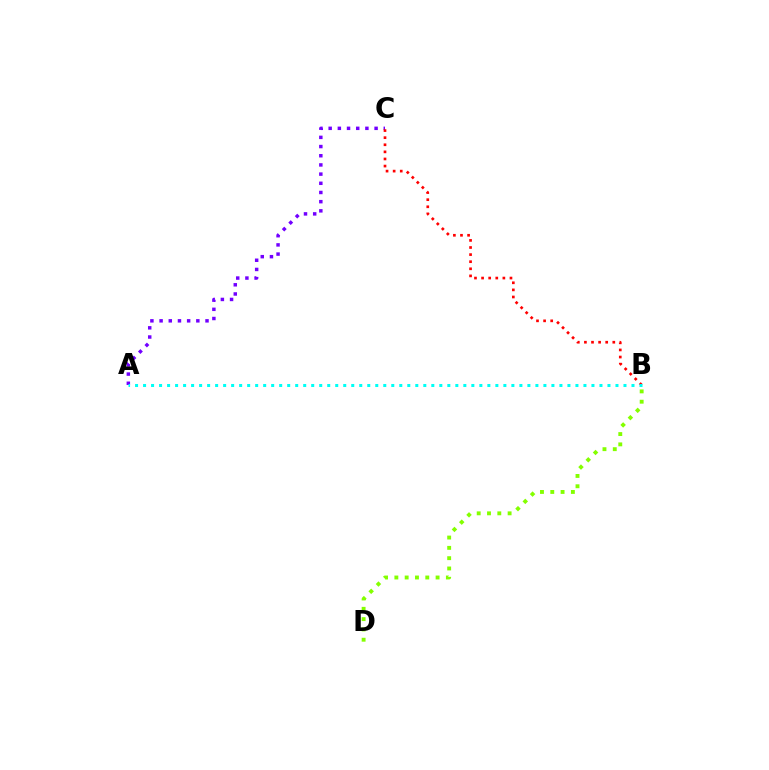{('A', 'C'): [{'color': '#7200ff', 'line_style': 'dotted', 'thickness': 2.5}], ('B', 'D'): [{'color': '#84ff00', 'line_style': 'dotted', 'thickness': 2.8}], ('B', 'C'): [{'color': '#ff0000', 'line_style': 'dotted', 'thickness': 1.93}], ('A', 'B'): [{'color': '#00fff6', 'line_style': 'dotted', 'thickness': 2.18}]}